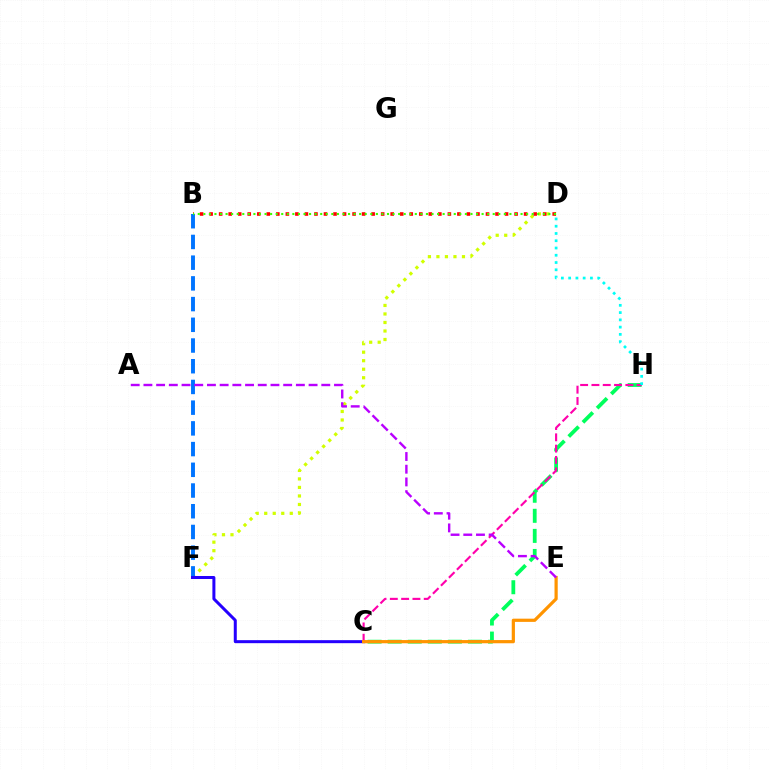{('D', 'F'): [{'color': '#d1ff00', 'line_style': 'dotted', 'thickness': 2.31}], ('C', 'H'): [{'color': '#00ff5c', 'line_style': 'dashed', 'thickness': 2.73}, {'color': '#ff00ac', 'line_style': 'dashed', 'thickness': 1.54}], ('B', 'D'): [{'color': '#ff0000', 'line_style': 'dotted', 'thickness': 2.59}, {'color': '#3dff00', 'line_style': 'dotted', 'thickness': 1.51}], ('B', 'F'): [{'color': '#0074ff', 'line_style': 'dashed', 'thickness': 2.81}], ('C', 'F'): [{'color': '#2500ff', 'line_style': 'solid', 'thickness': 2.17}], ('D', 'H'): [{'color': '#00fff6', 'line_style': 'dotted', 'thickness': 1.97}], ('C', 'E'): [{'color': '#ff9400', 'line_style': 'solid', 'thickness': 2.31}], ('A', 'E'): [{'color': '#b900ff', 'line_style': 'dashed', 'thickness': 1.73}]}